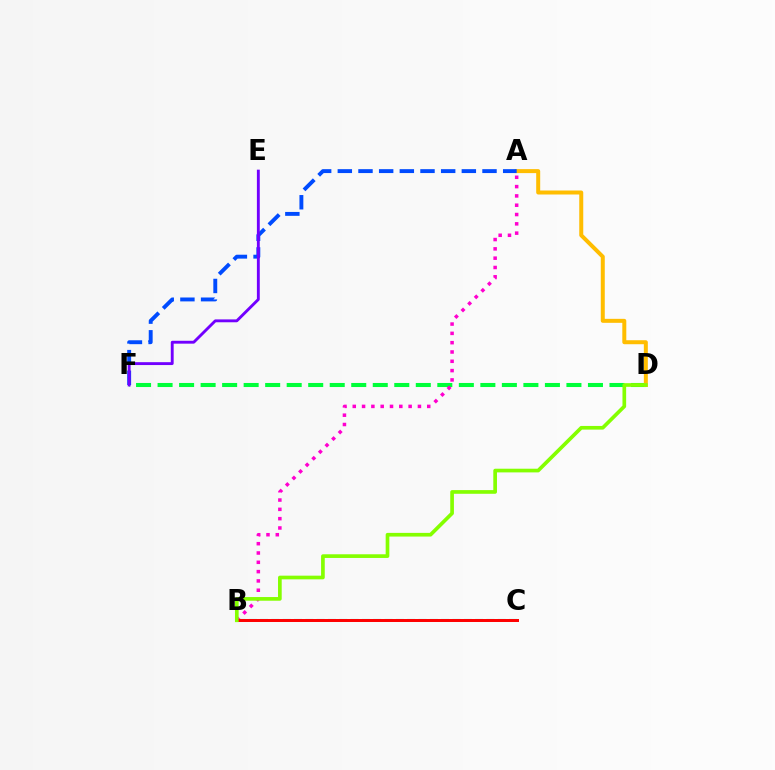{('D', 'F'): [{'color': '#00ff39', 'line_style': 'dashed', 'thickness': 2.92}], ('A', 'D'): [{'color': '#ffbd00', 'line_style': 'solid', 'thickness': 2.87}], ('B', 'C'): [{'color': '#00fff6', 'line_style': 'dashed', 'thickness': 1.54}, {'color': '#ff0000', 'line_style': 'solid', 'thickness': 2.14}], ('A', 'B'): [{'color': '#ff00cf', 'line_style': 'dotted', 'thickness': 2.53}], ('B', 'D'): [{'color': '#84ff00', 'line_style': 'solid', 'thickness': 2.64}], ('A', 'F'): [{'color': '#004bff', 'line_style': 'dashed', 'thickness': 2.81}], ('E', 'F'): [{'color': '#7200ff', 'line_style': 'solid', 'thickness': 2.07}]}